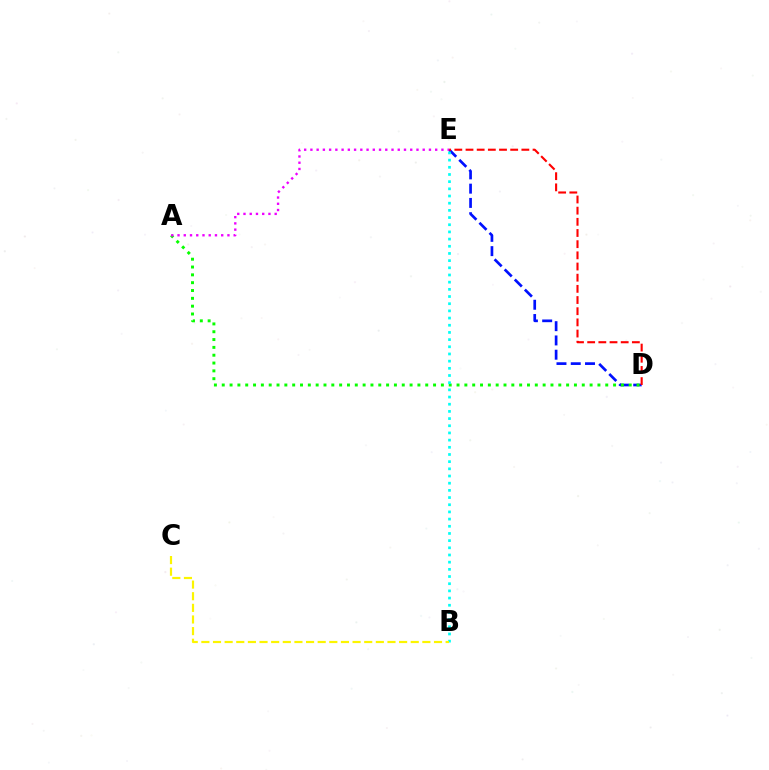{('D', 'E'): [{'color': '#0010ff', 'line_style': 'dashed', 'thickness': 1.94}, {'color': '#ff0000', 'line_style': 'dashed', 'thickness': 1.52}], ('A', 'D'): [{'color': '#08ff00', 'line_style': 'dotted', 'thickness': 2.13}], ('A', 'E'): [{'color': '#ee00ff', 'line_style': 'dotted', 'thickness': 1.7}], ('B', 'E'): [{'color': '#00fff6', 'line_style': 'dotted', 'thickness': 1.95}], ('B', 'C'): [{'color': '#fcf500', 'line_style': 'dashed', 'thickness': 1.58}]}